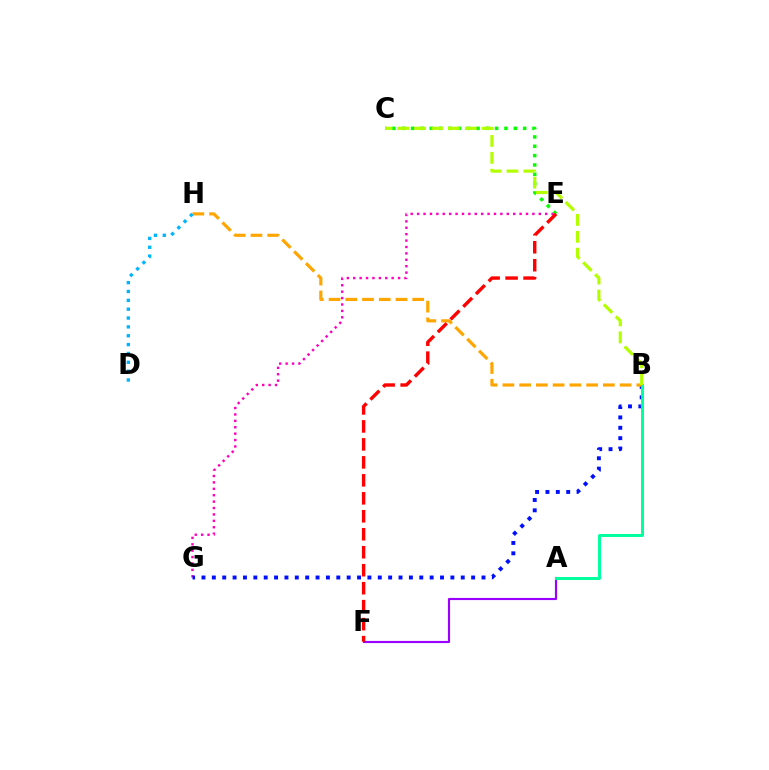{('A', 'F'): [{'color': '#9b00ff', 'line_style': 'solid', 'thickness': 1.55}], ('E', 'G'): [{'color': '#ff00bd', 'line_style': 'dotted', 'thickness': 1.74}], ('B', 'G'): [{'color': '#0010ff', 'line_style': 'dotted', 'thickness': 2.82}], ('B', 'H'): [{'color': '#ffa500', 'line_style': 'dashed', 'thickness': 2.27}], ('A', 'B'): [{'color': '#00ff9d', 'line_style': 'solid', 'thickness': 2.14}], ('C', 'E'): [{'color': '#08ff00', 'line_style': 'dotted', 'thickness': 2.54}], ('D', 'H'): [{'color': '#00b5ff', 'line_style': 'dotted', 'thickness': 2.4}], ('B', 'C'): [{'color': '#b3ff00', 'line_style': 'dashed', 'thickness': 2.29}], ('E', 'F'): [{'color': '#ff0000', 'line_style': 'dashed', 'thickness': 2.44}]}